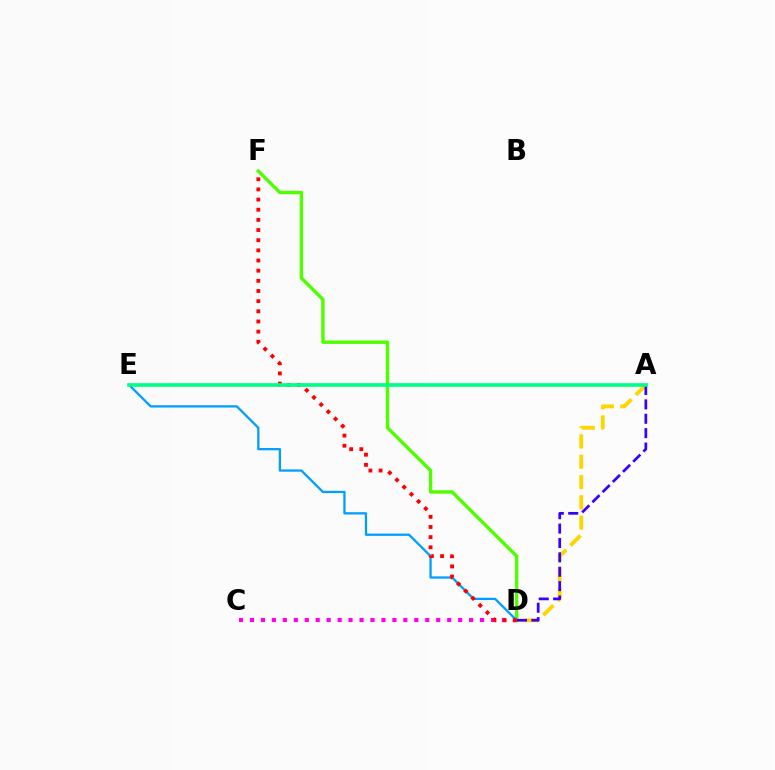{('A', 'D'): [{'color': '#ffd500', 'line_style': 'dashed', 'thickness': 2.75}, {'color': '#3700ff', 'line_style': 'dashed', 'thickness': 1.95}], ('D', 'F'): [{'color': '#4fff00', 'line_style': 'solid', 'thickness': 2.45}, {'color': '#ff0000', 'line_style': 'dotted', 'thickness': 2.76}], ('C', 'D'): [{'color': '#ff00ed', 'line_style': 'dotted', 'thickness': 2.98}], ('D', 'E'): [{'color': '#009eff', 'line_style': 'solid', 'thickness': 1.64}], ('A', 'E'): [{'color': '#00ff86', 'line_style': 'solid', 'thickness': 2.64}]}